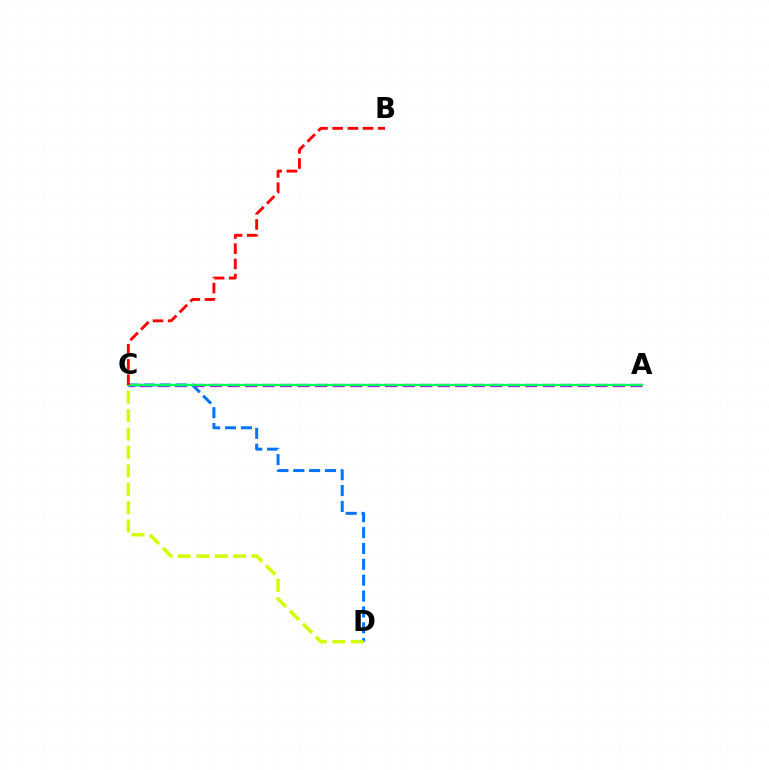{('A', 'C'): [{'color': '#b900ff', 'line_style': 'dashed', 'thickness': 2.38}, {'color': '#00ff5c', 'line_style': 'solid', 'thickness': 1.66}], ('C', 'D'): [{'color': '#0074ff', 'line_style': 'dashed', 'thickness': 2.15}, {'color': '#d1ff00', 'line_style': 'dashed', 'thickness': 2.5}], ('B', 'C'): [{'color': '#ff0000', 'line_style': 'dashed', 'thickness': 2.07}]}